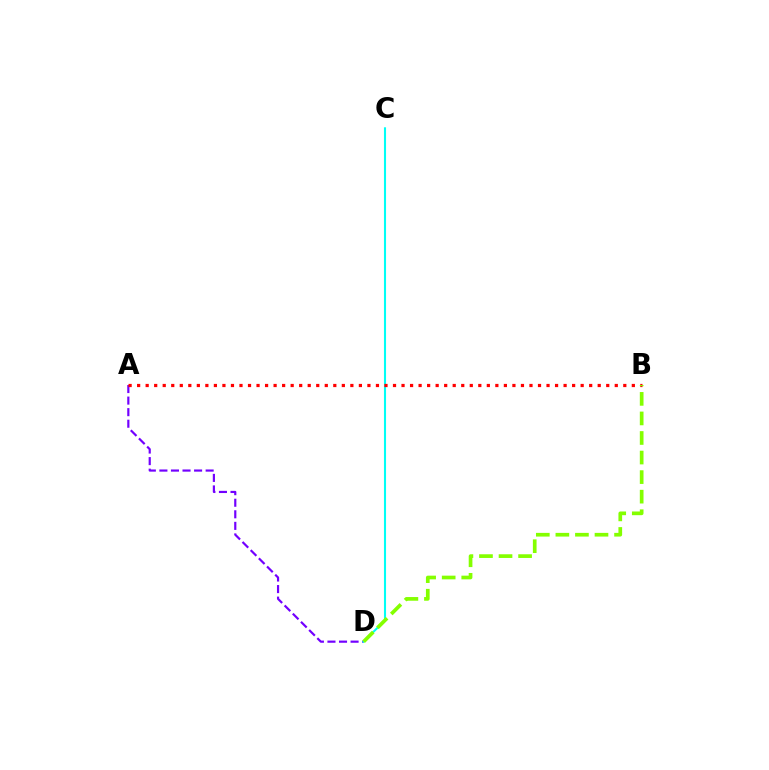{('A', 'D'): [{'color': '#7200ff', 'line_style': 'dashed', 'thickness': 1.57}], ('C', 'D'): [{'color': '#00fff6', 'line_style': 'solid', 'thickness': 1.51}], ('A', 'B'): [{'color': '#ff0000', 'line_style': 'dotted', 'thickness': 2.32}], ('B', 'D'): [{'color': '#84ff00', 'line_style': 'dashed', 'thickness': 2.66}]}